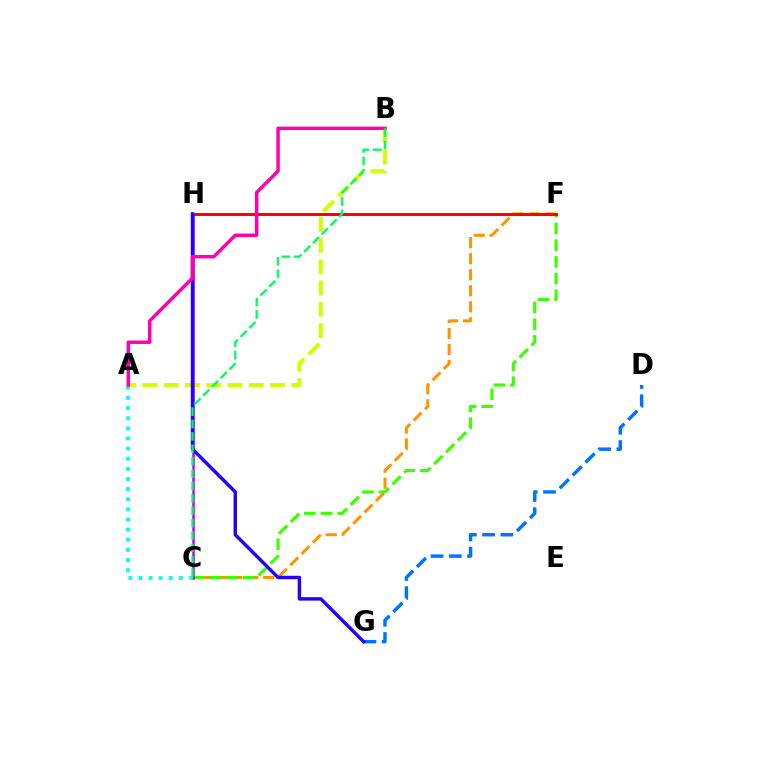{('C', 'F'): [{'color': '#ff9400', 'line_style': 'dashed', 'thickness': 2.18}, {'color': '#3dff00', 'line_style': 'dashed', 'thickness': 2.27}], ('F', 'H'): [{'color': '#ff0000', 'line_style': 'solid', 'thickness': 2.18}], ('A', 'B'): [{'color': '#d1ff00', 'line_style': 'dashed', 'thickness': 2.89}, {'color': '#ff00ac', 'line_style': 'solid', 'thickness': 2.49}], ('D', 'G'): [{'color': '#0074ff', 'line_style': 'dashed', 'thickness': 2.48}], ('C', 'H'): [{'color': '#b900ff', 'line_style': 'solid', 'thickness': 1.81}], ('G', 'H'): [{'color': '#2500ff', 'line_style': 'solid', 'thickness': 2.48}], ('A', 'C'): [{'color': '#00fff6', 'line_style': 'dotted', 'thickness': 2.75}], ('B', 'C'): [{'color': '#00ff5c', 'line_style': 'dashed', 'thickness': 1.68}]}